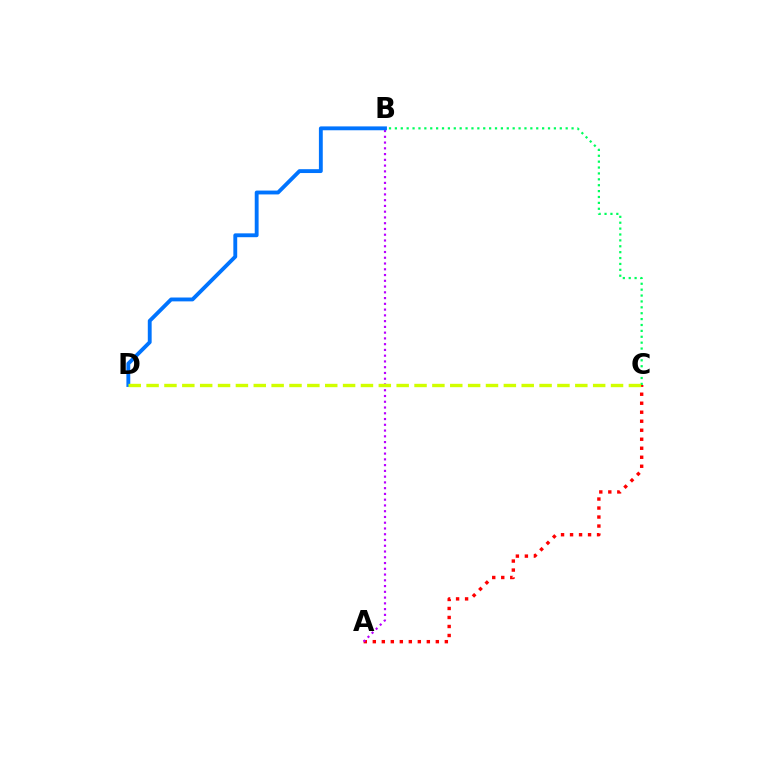{('B', 'C'): [{'color': '#00ff5c', 'line_style': 'dotted', 'thickness': 1.6}], ('A', 'C'): [{'color': '#ff0000', 'line_style': 'dotted', 'thickness': 2.45}], ('A', 'B'): [{'color': '#b900ff', 'line_style': 'dotted', 'thickness': 1.56}], ('B', 'D'): [{'color': '#0074ff', 'line_style': 'solid', 'thickness': 2.78}], ('C', 'D'): [{'color': '#d1ff00', 'line_style': 'dashed', 'thickness': 2.43}]}